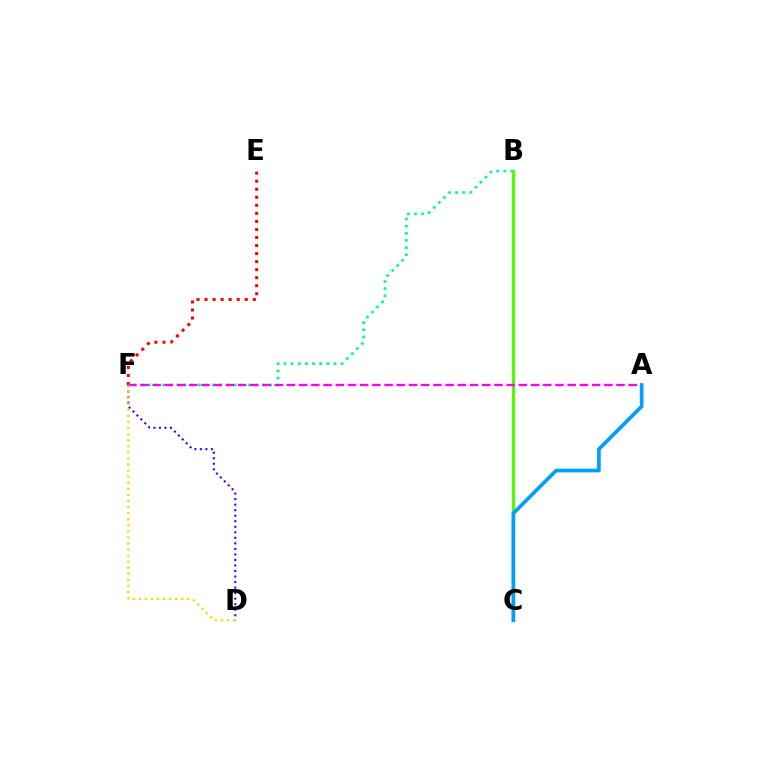{('E', 'F'): [{'color': '#ff0000', 'line_style': 'dotted', 'thickness': 2.18}], ('B', 'F'): [{'color': '#00ff86', 'line_style': 'dotted', 'thickness': 1.94}], ('B', 'C'): [{'color': '#4fff00', 'line_style': 'solid', 'thickness': 2.26}], ('D', 'F'): [{'color': '#3700ff', 'line_style': 'dotted', 'thickness': 1.5}, {'color': '#ffd500', 'line_style': 'dotted', 'thickness': 1.65}], ('A', 'F'): [{'color': '#ff00ed', 'line_style': 'dashed', 'thickness': 1.66}], ('A', 'C'): [{'color': '#009eff', 'line_style': 'solid', 'thickness': 2.65}]}